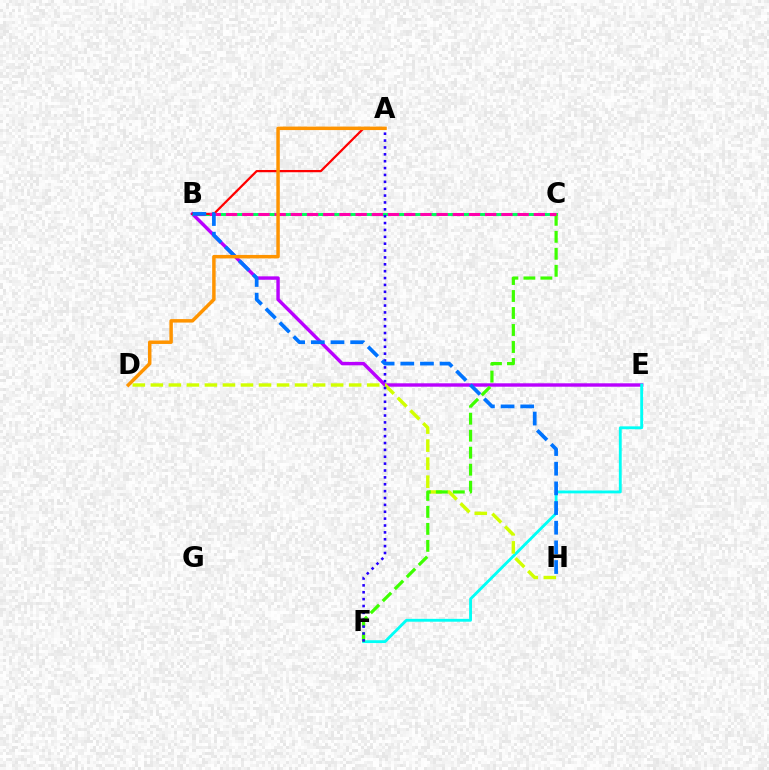{('B', 'E'): [{'color': '#b900ff', 'line_style': 'solid', 'thickness': 2.45}], ('B', 'C'): [{'color': '#00ff5c', 'line_style': 'solid', 'thickness': 2.13}, {'color': '#ff00ac', 'line_style': 'dashed', 'thickness': 2.2}], ('E', 'F'): [{'color': '#00fff6', 'line_style': 'solid', 'thickness': 2.05}], ('D', 'H'): [{'color': '#d1ff00', 'line_style': 'dashed', 'thickness': 2.45}], ('C', 'F'): [{'color': '#3dff00', 'line_style': 'dashed', 'thickness': 2.31}], ('A', 'B'): [{'color': '#ff0000', 'line_style': 'solid', 'thickness': 1.61}], ('A', 'F'): [{'color': '#2500ff', 'line_style': 'dotted', 'thickness': 1.87}], ('B', 'H'): [{'color': '#0074ff', 'line_style': 'dashed', 'thickness': 2.67}], ('A', 'D'): [{'color': '#ff9400', 'line_style': 'solid', 'thickness': 2.5}]}